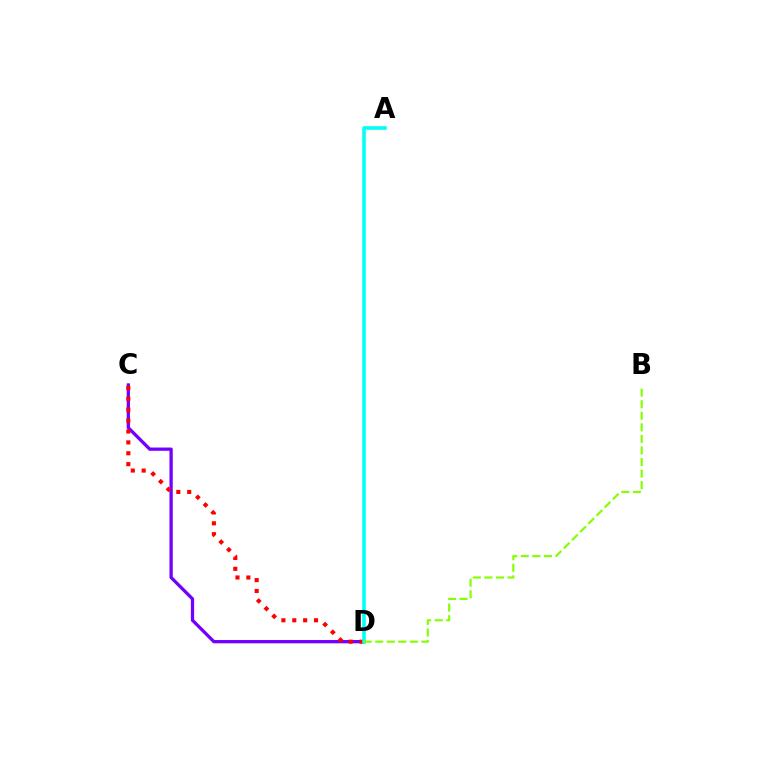{('C', 'D'): [{'color': '#7200ff', 'line_style': 'solid', 'thickness': 2.36}, {'color': '#ff0000', 'line_style': 'dotted', 'thickness': 2.96}], ('A', 'D'): [{'color': '#00fff6', 'line_style': 'solid', 'thickness': 2.56}], ('B', 'D'): [{'color': '#84ff00', 'line_style': 'dashed', 'thickness': 1.57}]}